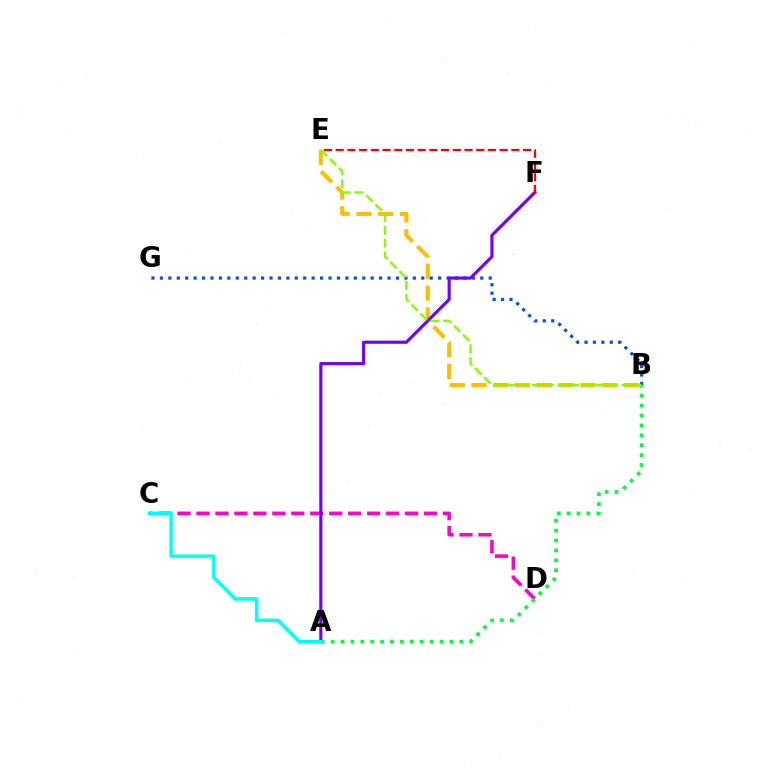{('C', 'D'): [{'color': '#ff00cf', 'line_style': 'dashed', 'thickness': 2.58}], ('B', 'G'): [{'color': '#004bff', 'line_style': 'dotted', 'thickness': 2.29}], ('B', 'E'): [{'color': '#ffbd00', 'line_style': 'dashed', 'thickness': 2.96}, {'color': '#84ff00', 'line_style': 'dashed', 'thickness': 1.74}], ('A', 'F'): [{'color': '#7200ff', 'line_style': 'solid', 'thickness': 2.27}], ('A', 'B'): [{'color': '#00ff39', 'line_style': 'dotted', 'thickness': 2.69}], ('A', 'C'): [{'color': '#00fff6', 'line_style': 'solid', 'thickness': 2.51}], ('E', 'F'): [{'color': '#ff0000', 'line_style': 'dashed', 'thickness': 1.59}]}